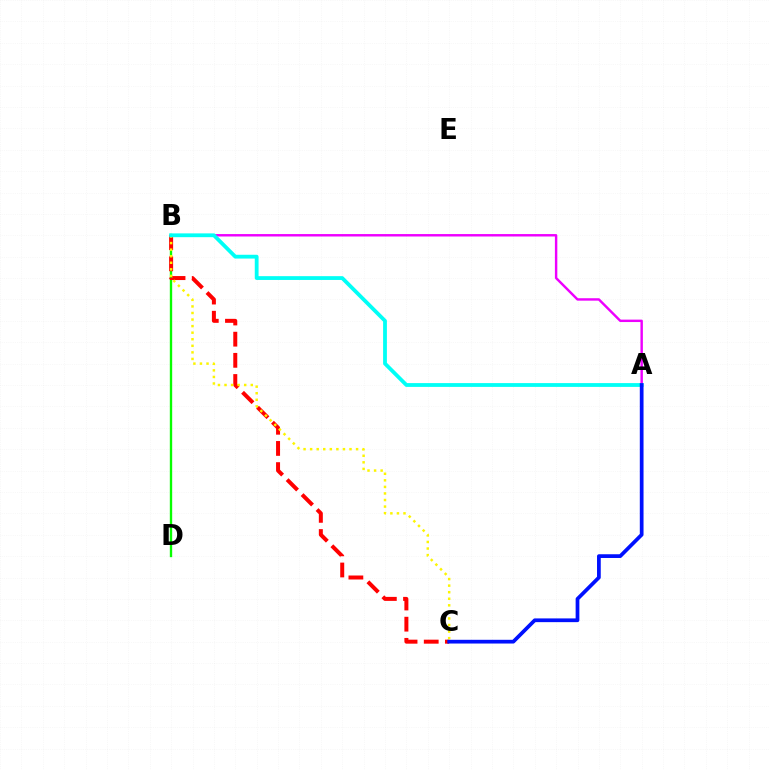{('A', 'B'): [{'color': '#ee00ff', 'line_style': 'solid', 'thickness': 1.75}, {'color': '#00fff6', 'line_style': 'solid', 'thickness': 2.74}], ('B', 'D'): [{'color': '#08ff00', 'line_style': 'solid', 'thickness': 1.7}], ('B', 'C'): [{'color': '#ff0000', 'line_style': 'dashed', 'thickness': 2.88}, {'color': '#fcf500', 'line_style': 'dotted', 'thickness': 1.78}], ('A', 'C'): [{'color': '#0010ff', 'line_style': 'solid', 'thickness': 2.69}]}